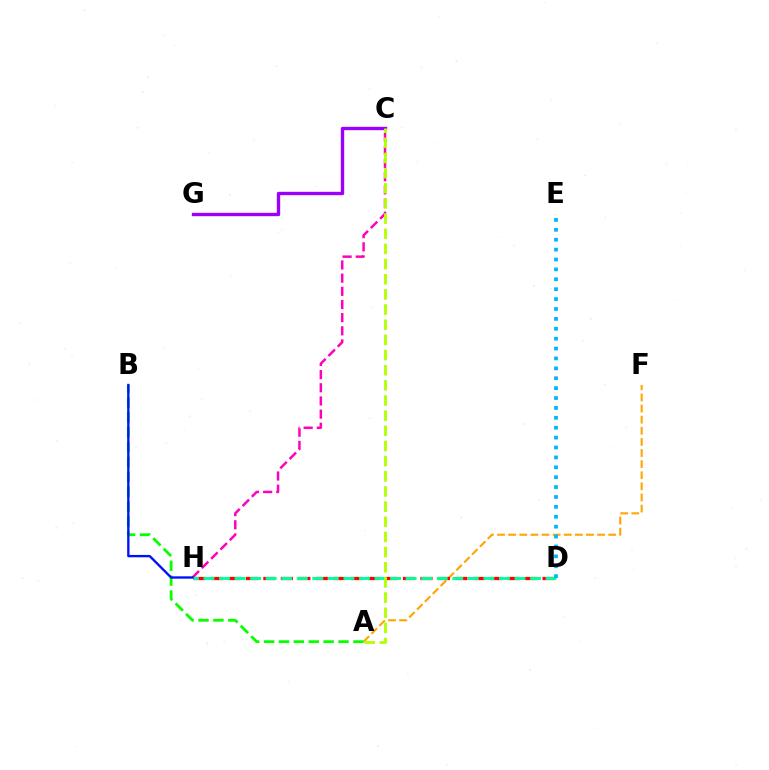{('A', 'F'): [{'color': '#ffa500', 'line_style': 'dashed', 'thickness': 1.51}], ('C', 'H'): [{'color': '#ff00bd', 'line_style': 'dashed', 'thickness': 1.79}], ('D', 'H'): [{'color': '#ff0000', 'line_style': 'dashed', 'thickness': 2.37}, {'color': '#00ff9d', 'line_style': 'dashed', 'thickness': 2.11}], ('A', 'B'): [{'color': '#08ff00', 'line_style': 'dashed', 'thickness': 2.02}], ('D', 'E'): [{'color': '#00b5ff', 'line_style': 'dotted', 'thickness': 2.69}], ('B', 'H'): [{'color': '#0010ff', 'line_style': 'solid', 'thickness': 1.69}], ('C', 'G'): [{'color': '#9b00ff', 'line_style': 'solid', 'thickness': 2.42}], ('A', 'C'): [{'color': '#b3ff00', 'line_style': 'dashed', 'thickness': 2.06}]}